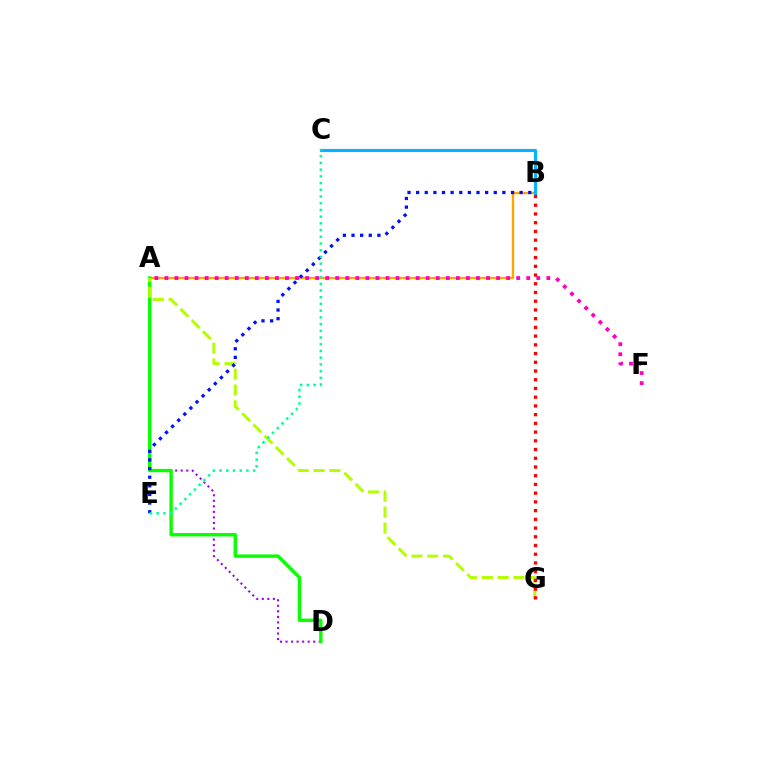{('A', 'B'): [{'color': '#ffa500', 'line_style': 'solid', 'thickness': 1.71}], ('A', 'D'): [{'color': '#9b00ff', 'line_style': 'dotted', 'thickness': 1.51}, {'color': '#08ff00', 'line_style': 'solid', 'thickness': 2.44}], ('A', 'F'): [{'color': '#ff00bd', 'line_style': 'dotted', 'thickness': 2.73}], ('A', 'G'): [{'color': '#b3ff00', 'line_style': 'dashed', 'thickness': 2.15}], ('B', 'E'): [{'color': '#0010ff', 'line_style': 'dotted', 'thickness': 2.34}], ('B', 'C'): [{'color': '#00b5ff', 'line_style': 'solid', 'thickness': 2.24}], ('B', 'G'): [{'color': '#ff0000', 'line_style': 'dotted', 'thickness': 2.37}], ('C', 'E'): [{'color': '#00ff9d', 'line_style': 'dotted', 'thickness': 1.82}]}